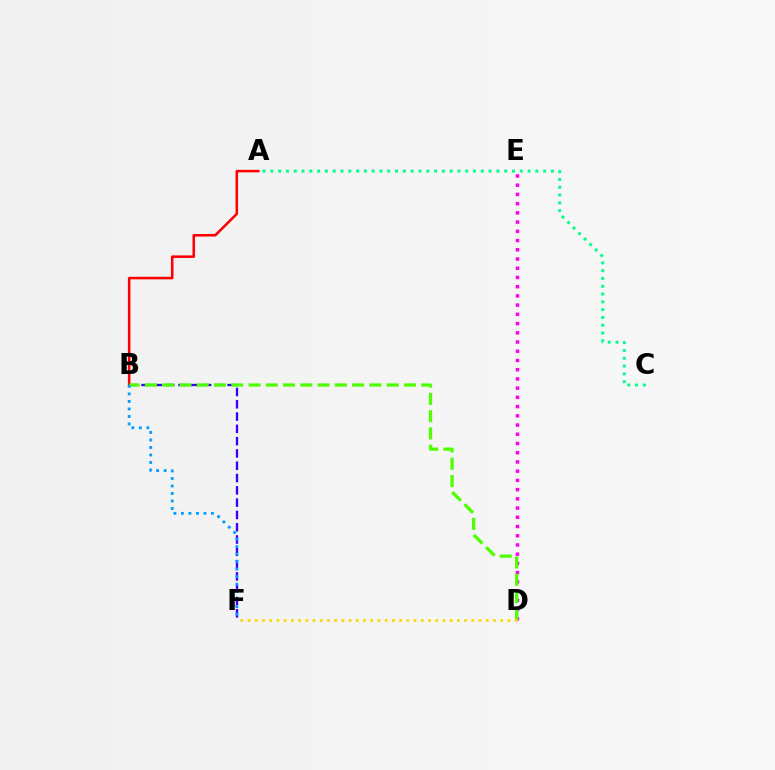{('D', 'E'): [{'color': '#ff00ed', 'line_style': 'dotted', 'thickness': 2.51}], ('A', 'B'): [{'color': '#ff0000', 'line_style': 'solid', 'thickness': 1.84}], ('B', 'F'): [{'color': '#3700ff', 'line_style': 'dashed', 'thickness': 1.67}, {'color': '#009eff', 'line_style': 'dotted', 'thickness': 2.04}], ('B', 'D'): [{'color': '#4fff00', 'line_style': 'dashed', 'thickness': 2.35}], ('A', 'C'): [{'color': '#00ff86', 'line_style': 'dotted', 'thickness': 2.12}], ('D', 'F'): [{'color': '#ffd500', 'line_style': 'dotted', 'thickness': 1.96}]}